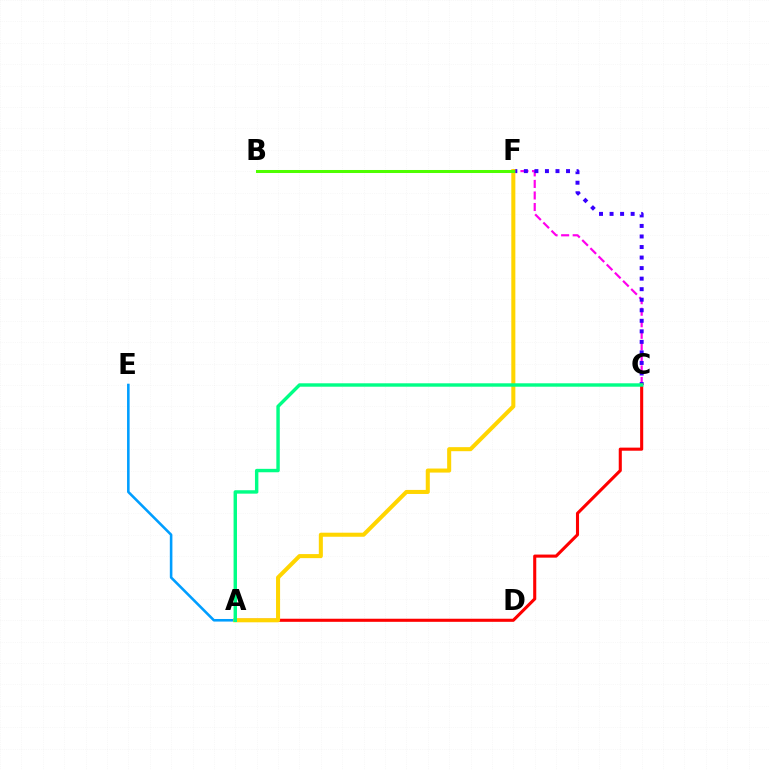{('C', 'F'): [{'color': '#ff00ed', 'line_style': 'dashed', 'thickness': 1.57}, {'color': '#3700ff', 'line_style': 'dotted', 'thickness': 2.86}], ('A', 'C'): [{'color': '#ff0000', 'line_style': 'solid', 'thickness': 2.22}, {'color': '#00ff86', 'line_style': 'solid', 'thickness': 2.46}], ('A', 'E'): [{'color': '#009eff', 'line_style': 'solid', 'thickness': 1.86}], ('A', 'F'): [{'color': '#ffd500', 'line_style': 'solid', 'thickness': 2.91}], ('B', 'F'): [{'color': '#4fff00', 'line_style': 'solid', 'thickness': 2.18}]}